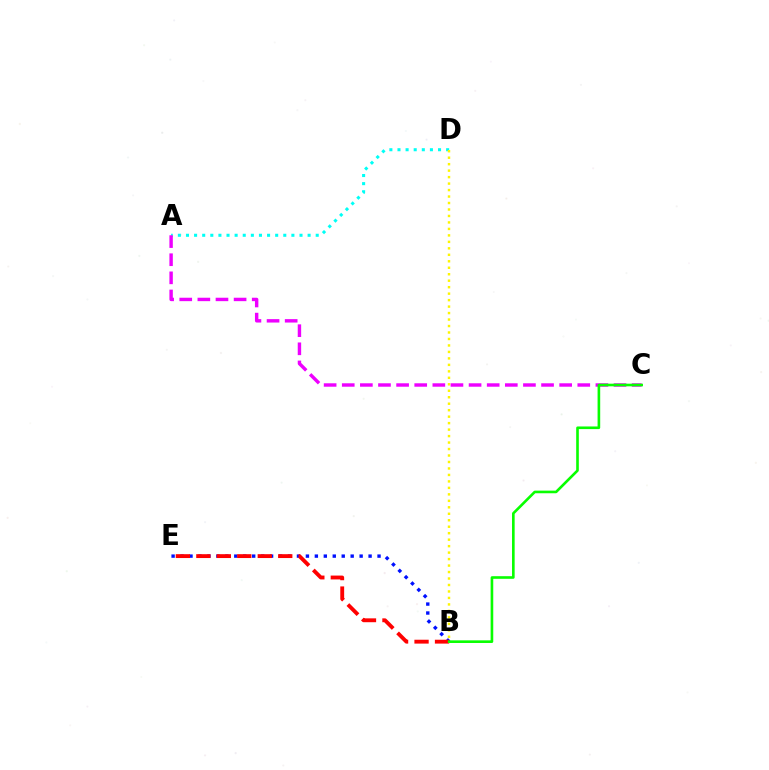{('A', 'D'): [{'color': '#00fff6', 'line_style': 'dotted', 'thickness': 2.2}], ('B', 'D'): [{'color': '#fcf500', 'line_style': 'dotted', 'thickness': 1.76}], ('B', 'E'): [{'color': '#0010ff', 'line_style': 'dotted', 'thickness': 2.43}, {'color': '#ff0000', 'line_style': 'dashed', 'thickness': 2.78}], ('A', 'C'): [{'color': '#ee00ff', 'line_style': 'dashed', 'thickness': 2.46}], ('B', 'C'): [{'color': '#08ff00', 'line_style': 'solid', 'thickness': 1.89}]}